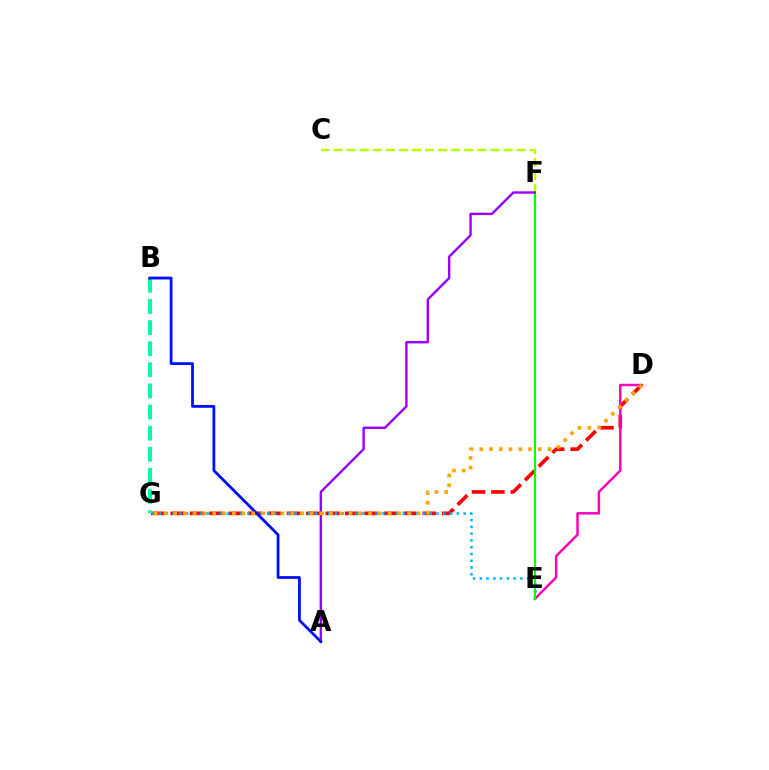{('D', 'G'): [{'color': '#ff0000', 'line_style': 'dashed', 'thickness': 2.63}, {'color': '#ffa500', 'line_style': 'dotted', 'thickness': 2.65}], ('E', 'G'): [{'color': '#00b5ff', 'line_style': 'dotted', 'thickness': 1.84}], ('C', 'F'): [{'color': '#b3ff00', 'line_style': 'dashed', 'thickness': 1.78}], ('D', 'E'): [{'color': '#ff00bd', 'line_style': 'solid', 'thickness': 1.78}], ('E', 'F'): [{'color': '#08ff00', 'line_style': 'solid', 'thickness': 1.55}], ('B', 'G'): [{'color': '#00ff9d', 'line_style': 'dashed', 'thickness': 2.87}], ('A', 'F'): [{'color': '#9b00ff', 'line_style': 'solid', 'thickness': 1.72}], ('A', 'B'): [{'color': '#0010ff', 'line_style': 'solid', 'thickness': 2.02}]}